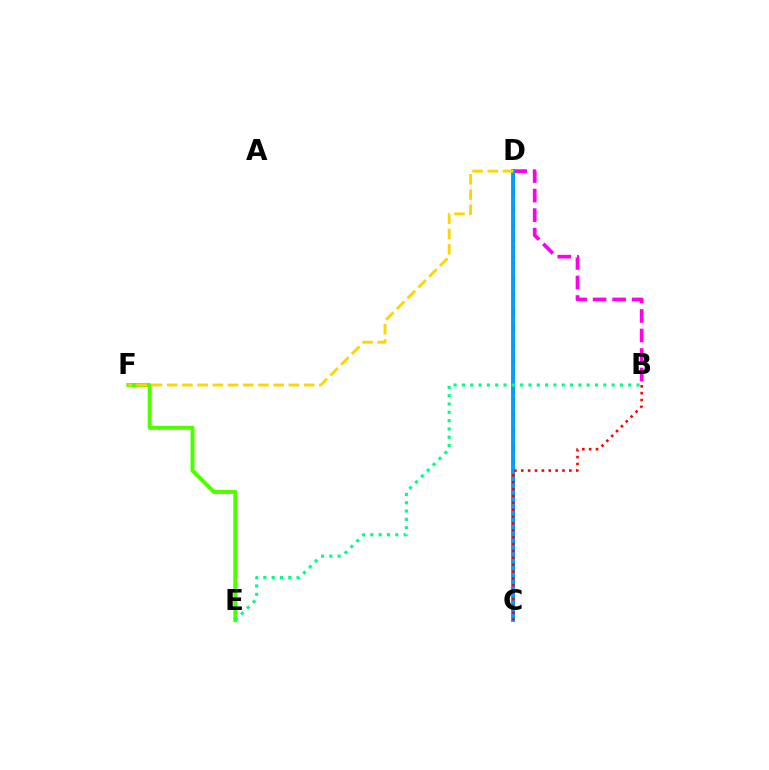{('C', 'D'): [{'color': '#3700ff', 'line_style': 'dashed', 'thickness': 2.05}, {'color': '#009eff', 'line_style': 'solid', 'thickness': 2.79}], ('E', 'F'): [{'color': '#4fff00', 'line_style': 'solid', 'thickness': 2.87}], ('B', 'D'): [{'color': '#ff00ed', 'line_style': 'dashed', 'thickness': 2.65}], ('B', 'C'): [{'color': '#ff0000', 'line_style': 'dotted', 'thickness': 1.87}], ('D', 'F'): [{'color': '#ffd500', 'line_style': 'dashed', 'thickness': 2.07}], ('B', 'E'): [{'color': '#00ff86', 'line_style': 'dotted', 'thickness': 2.26}]}